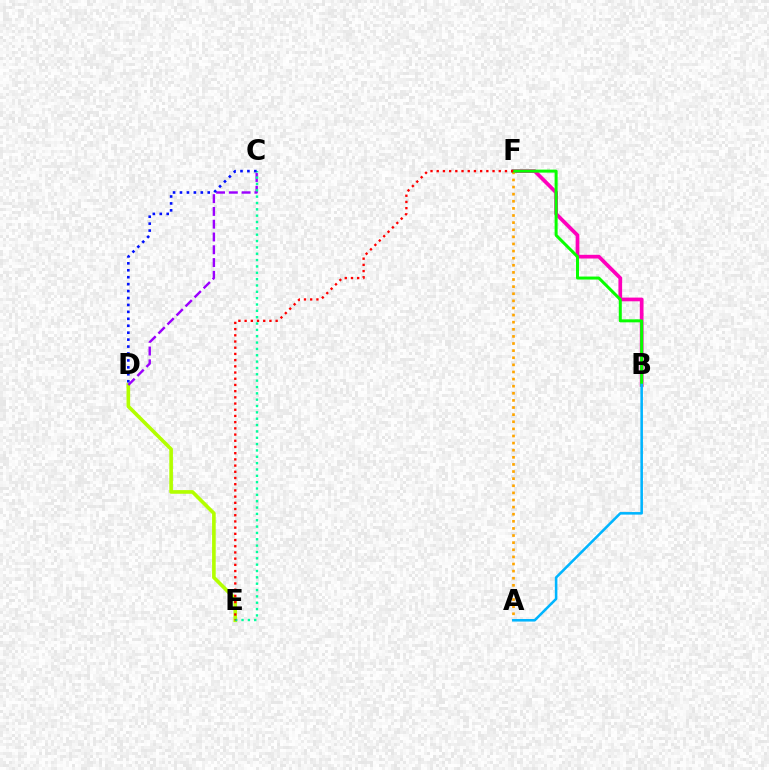{('B', 'F'): [{'color': '#ff00bd', 'line_style': 'solid', 'thickness': 2.67}, {'color': '#08ff00', 'line_style': 'solid', 'thickness': 2.16}], ('D', 'E'): [{'color': '#b3ff00', 'line_style': 'solid', 'thickness': 2.61}], ('A', 'F'): [{'color': '#ffa500', 'line_style': 'dotted', 'thickness': 1.93}], ('C', 'D'): [{'color': '#9b00ff', 'line_style': 'dashed', 'thickness': 1.74}, {'color': '#0010ff', 'line_style': 'dotted', 'thickness': 1.88}], ('C', 'E'): [{'color': '#00ff9d', 'line_style': 'dotted', 'thickness': 1.72}], ('A', 'B'): [{'color': '#00b5ff', 'line_style': 'solid', 'thickness': 1.84}], ('E', 'F'): [{'color': '#ff0000', 'line_style': 'dotted', 'thickness': 1.69}]}